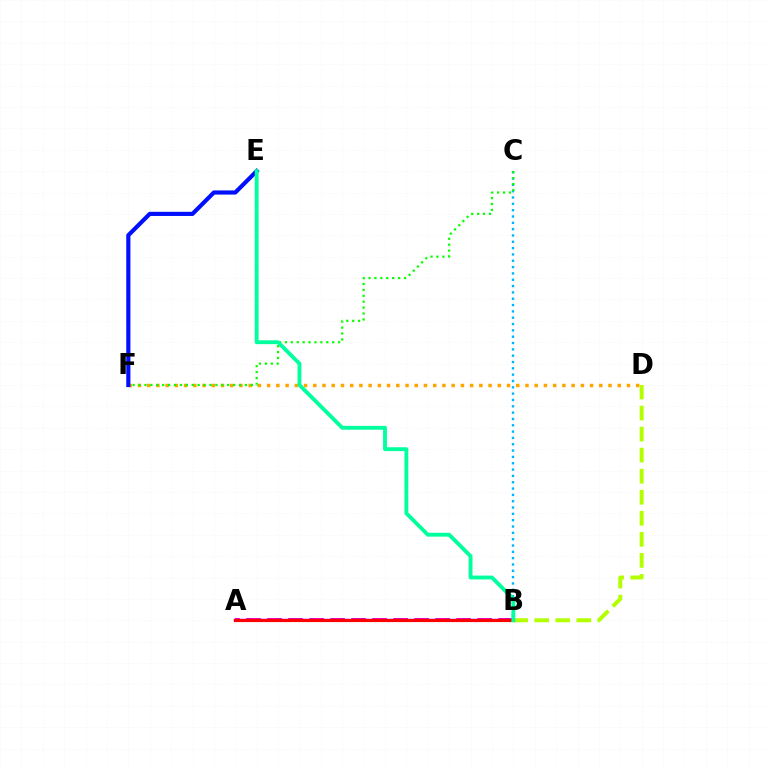{('A', 'B'): [{'color': '#ff00bd', 'line_style': 'dashed', 'thickness': 2.85}, {'color': '#9b00ff', 'line_style': 'solid', 'thickness': 1.72}, {'color': '#ff0000', 'line_style': 'solid', 'thickness': 2.25}], ('D', 'F'): [{'color': '#ffa500', 'line_style': 'dotted', 'thickness': 2.51}], ('B', 'C'): [{'color': '#00b5ff', 'line_style': 'dotted', 'thickness': 1.72}], ('C', 'F'): [{'color': '#08ff00', 'line_style': 'dotted', 'thickness': 1.61}], ('E', 'F'): [{'color': '#0010ff', 'line_style': 'solid', 'thickness': 2.99}], ('B', 'D'): [{'color': '#b3ff00', 'line_style': 'dashed', 'thickness': 2.86}], ('B', 'E'): [{'color': '#00ff9d', 'line_style': 'solid', 'thickness': 2.77}]}